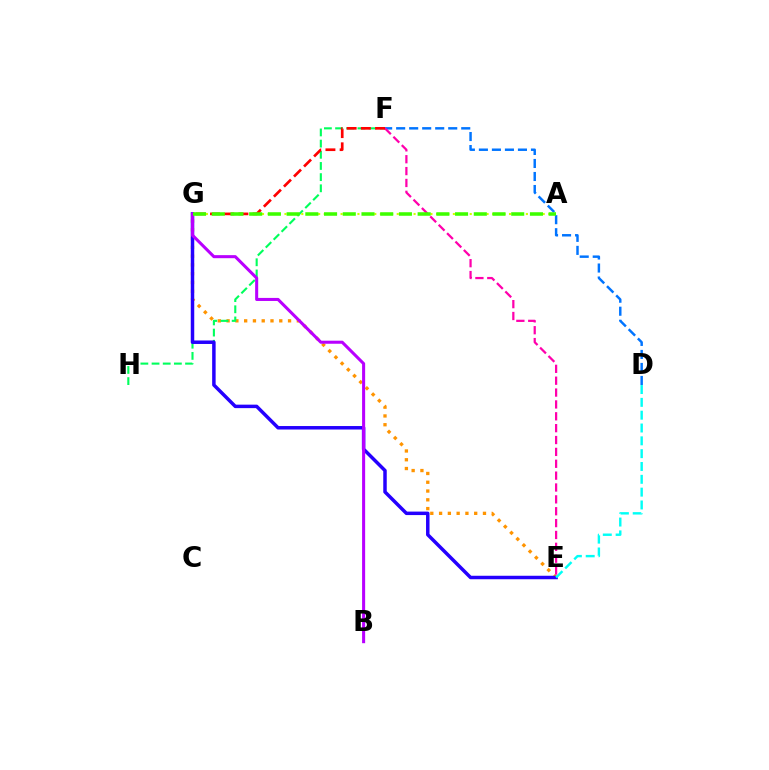{('E', 'G'): [{'color': '#ff9400', 'line_style': 'dotted', 'thickness': 2.38}, {'color': '#2500ff', 'line_style': 'solid', 'thickness': 2.51}], ('F', 'H'): [{'color': '#00ff5c', 'line_style': 'dashed', 'thickness': 1.52}], ('D', 'F'): [{'color': '#0074ff', 'line_style': 'dashed', 'thickness': 1.77}], ('B', 'G'): [{'color': '#b900ff', 'line_style': 'solid', 'thickness': 2.2}], ('A', 'G'): [{'color': '#d1ff00', 'line_style': 'dotted', 'thickness': 1.53}, {'color': '#3dff00', 'line_style': 'dashed', 'thickness': 2.54}], ('D', 'E'): [{'color': '#00fff6', 'line_style': 'dashed', 'thickness': 1.74}], ('E', 'F'): [{'color': '#ff00ac', 'line_style': 'dashed', 'thickness': 1.61}], ('F', 'G'): [{'color': '#ff0000', 'line_style': 'dashed', 'thickness': 1.93}]}